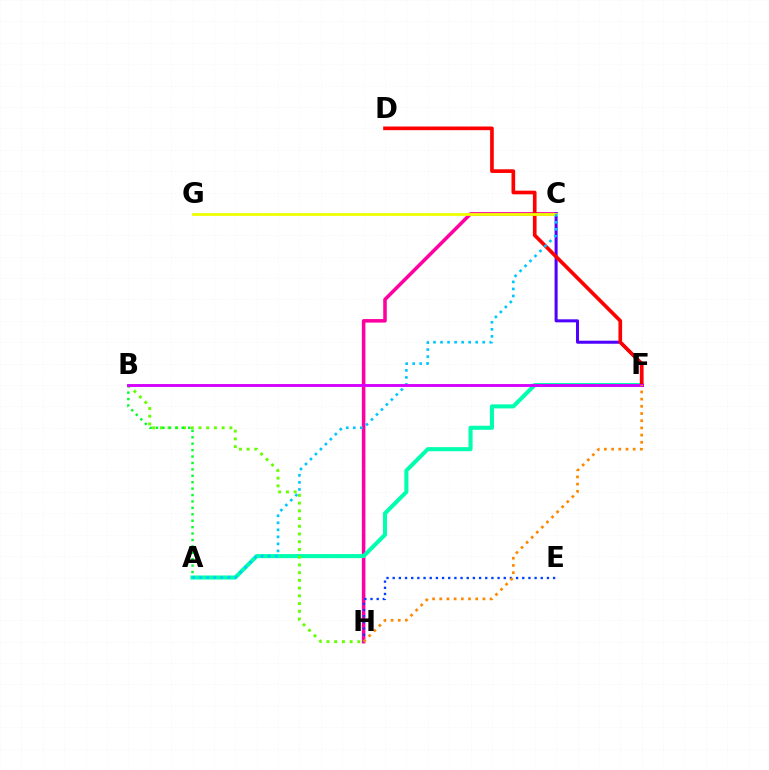{('C', 'H'): [{'color': '#ff00a0', 'line_style': 'solid', 'thickness': 2.55}], ('A', 'F'): [{'color': '#00ffaf', 'line_style': 'solid', 'thickness': 2.92}], ('C', 'F'): [{'color': '#4f00ff', 'line_style': 'solid', 'thickness': 2.18}], ('D', 'F'): [{'color': '#ff0000', 'line_style': 'solid', 'thickness': 2.64}], ('E', 'H'): [{'color': '#003fff', 'line_style': 'dotted', 'thickness': 1.68}], ('B', 'H'): [{'color': '#66ff00', 'line_style': 'dotted', 'thickness': 2.1}], ('A', 'B'): [{'color': '#00ff27', 'line_style': 'dotted', 'thickness': 1.74}], ('C', 'G'): [{'color': '#eeff00', 'line_style': 'solid', 'thickness': 2.0}], ('A', 'C'): [{'color': '#00c7ff', 'line_style': 'dotted', 'thickness': 1.91}], ('B', 'F'): [{'color': '#d600ff', 'line_style': 'solid', 'thickness': 2.08}], ('F', 'H'): [{'color': '#ff8800', 'line_style': 'dotted', 'thickness': 1.95}]}